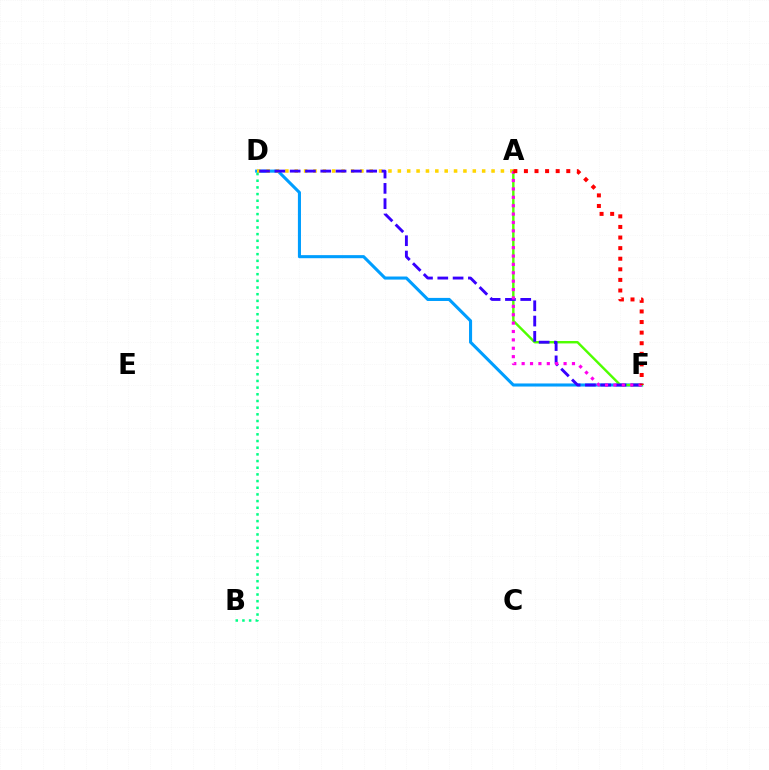{('D', 'F'): [{'color': '#009eff', 'line_style': 'solid', 'thickness': 2.22}, {'color': '#3700ff', 'line_style': 'dashed', 'thickness': 2.08}], ('A', 'D'): [{'color': '#ffd500', 'line_style': 'dotted', 'thickness': 2.55}], ('A', 'F'): [{'color': '#4fff00', 'line_style': 'solid', 'thickness': 1.74}, {'color': '#ff00ed', 'line_style': 'dotted', 'thickness': 2.28}, {'color': '#ff0000', 'line_style': 'dotted', 'thickness': 2.88}], ('B', 'D'): [{'color': '#00ff86', 'line_style': 'dotted', 'thickness': 1.81}]}